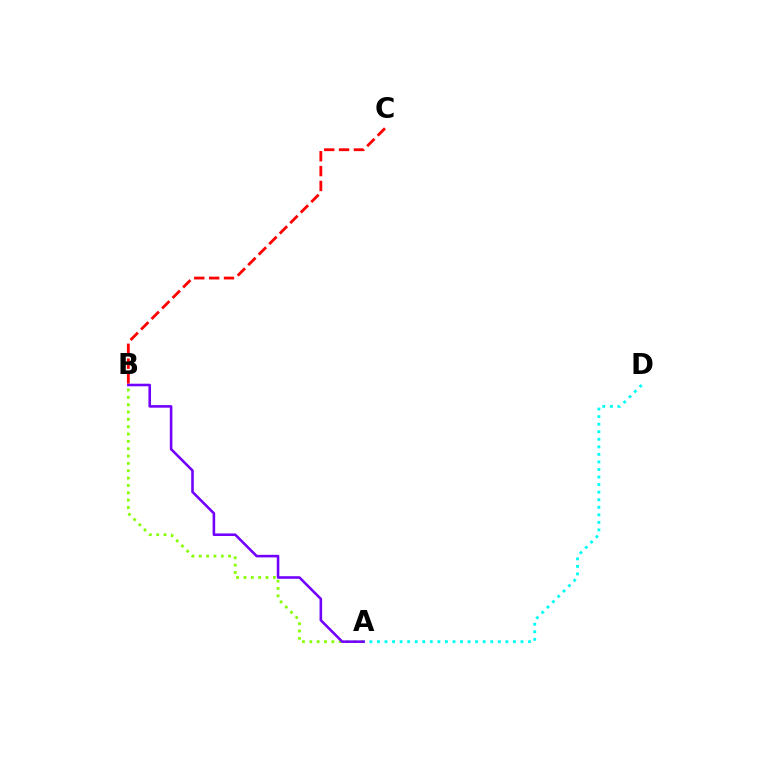{('B', 'C'): [{'color': '#ff0000', 'line_style': 'dashed', 'thickness': 2.02}], ('A', 'B'): [{'color': '#84ff00', 'line_style': 'dotted', 'thickness': 2.0}, {'color': '#7200ff', 'line_style': 'solid', 'thickness': 1.86}], ('A', 'D'): [{'color': '#00fff6', 'line_style': 'dotted', 'thickness': 2.05}]}